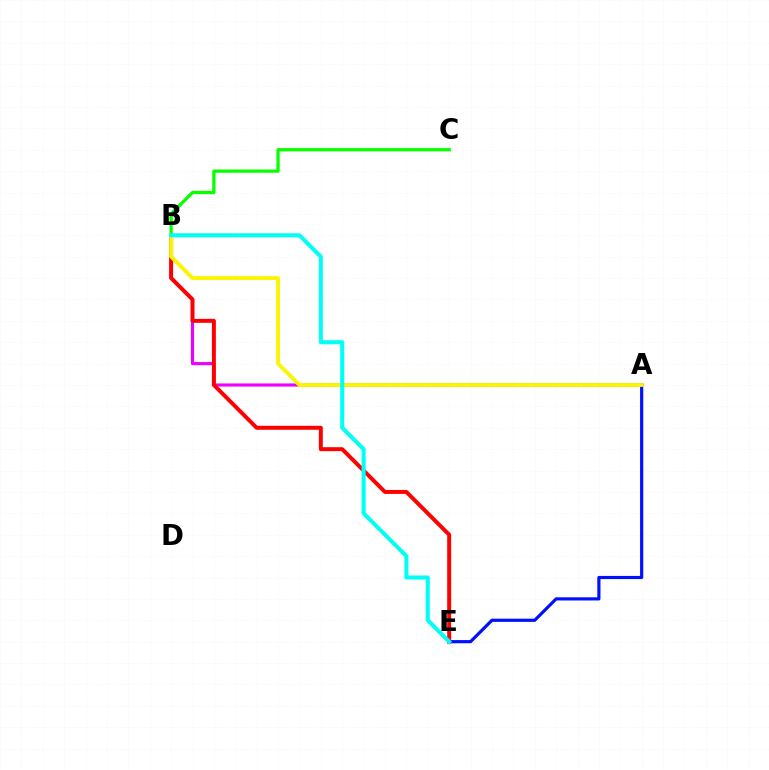{('A', 'B'): [{'color': '#ee00ff', 'line_style': 'solid', 'thickness': 2.26}, {'color': '#fcf500', 'line_style': 'solid', 'thickness': 2.77}], ('B', 'C'): [{'color': '#08ff00', 'line_style': 'solid', 'thickness': 2.35}], ('A', 'E'): [{'color': '#0010ff', 'line_style': 'solid', 'thickness': 2.29}], ('B', 'E'): [{'color': '#ff0000', 'line_style': 'solid', 'thickness': 2.85}, {'color': '#00fff6', 'line_style': 'solid', 'thickness': 2.92}]}